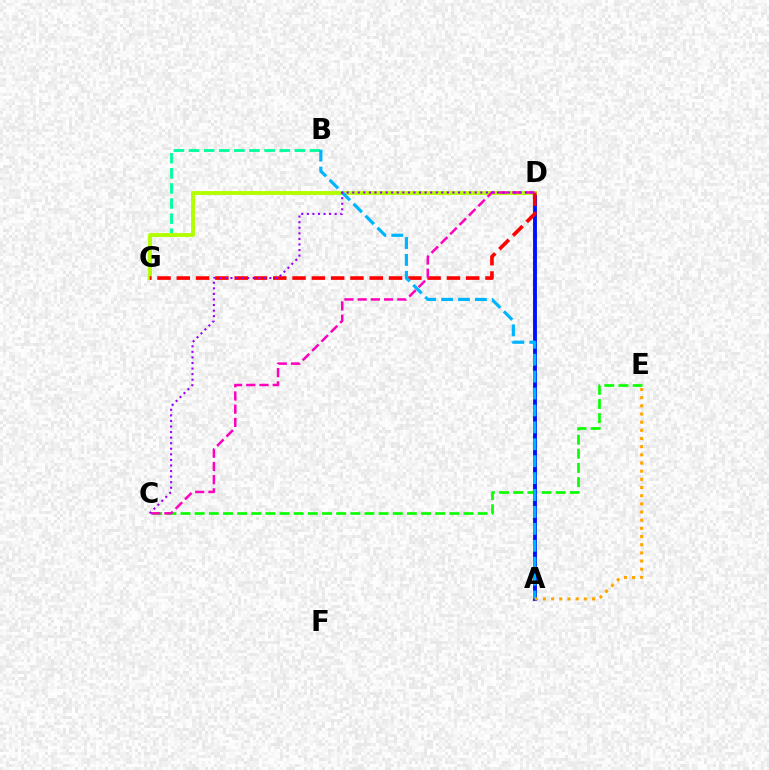{('C', 'E'): [{'color': '#08ff00', 'line_style': 'dashed', 'thickness': 1.92}], ('A', 'D'): [{'color': '#0010ff', 'line_style': 'solid', 'thickness': 2.78}], ('B', 'G'): [{'color': '#00ff9d', 'line_style': 'dashed', 'thickness': 2.05}], ('D', 'G'): [{'color': '#b3ff00', 'line_style': 'solid', 'thickness': 2.8}, {'color': '#ff0000', 'line_style': 'dashed', 'thickness': 2.62}], ('A', 'B'): [{'color': '#00b5ff', 'line_style': 'dashed', 'thickness': 2.3}], ('A', 'E'): [{'color': '#ffa500', 'line_style': 'dotted', 'thickness': 2.22}], ('C', 'D'): [{'color': '#ff00bd', 'line_style': 'dashed', 'thickness': 1.8}, {'color': '#9b00ff', 'line_style': 'dotted', 'thickness': 1.51}]}